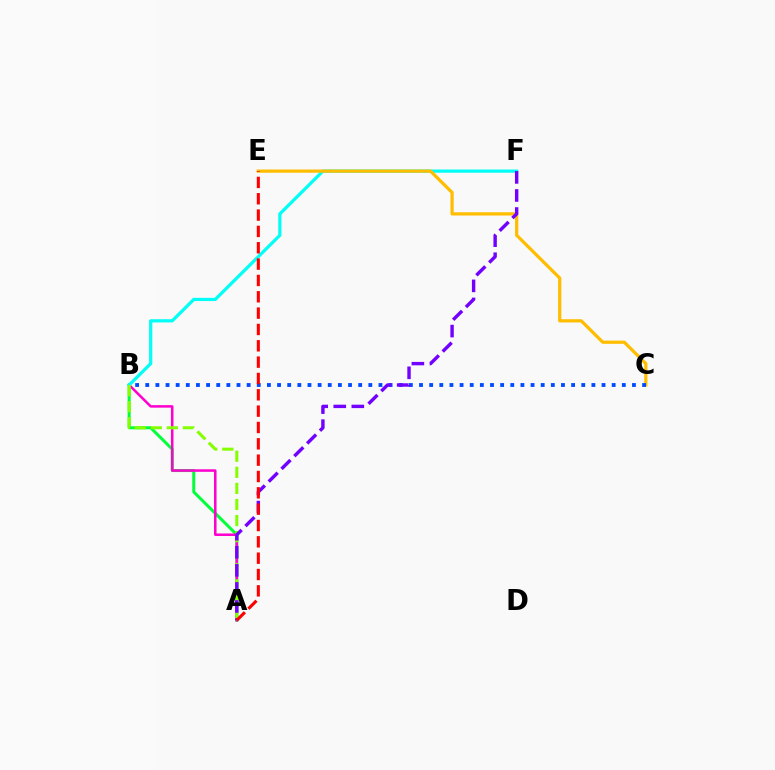{('A', 'B'): [{'color': '#00ff39', 'line_style': 'solid', 'thickness': 2.15}, {'color': '#ff00cf', 'line_style': 'solid', 'thickness': 1.82}, {'color': '#84ff00', 'line_style': 'dashed', 'thickness': 2.18}], ('B', 'F'): [{'color': '#00fff6', 'line_style': 'solid', 'thickness': 2.32}], ('C', 'E'): [{'color': '#ffbd00', 'line_style': 'solid', 'thickness': 2.32}], ('B', 'C'): [{'color': '#004bff', 'line_style': 'dotted', 'thickness': 2.75}], ('A', 'F'): [{'color': '#7200ff', 'line_style': 'dashed', 'thickness': 2.45}], ('A', 'E'): [{'color': '#ff0000', 'line_style': 'dashed', 'thickness': 2.22}]}